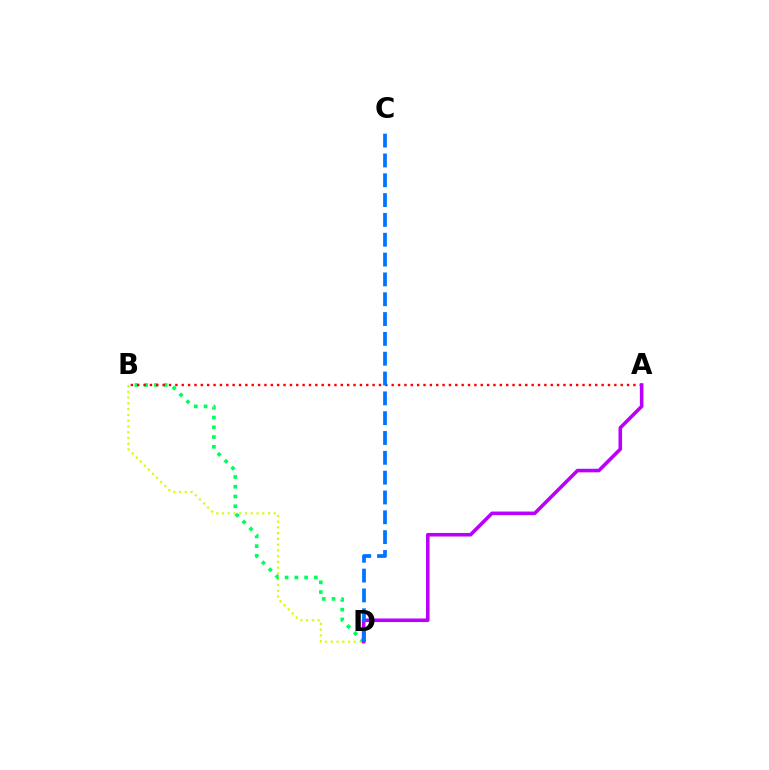{('B', 'D'): [{'color': '#d1ff00', 'line_style': 'dotted', 'thickness': 1.56}, {'color': '#00ff5c', 'line_style': 'dotted', 'thickness': 2.65}], ('A', 'B'): [{'color': '#ff0000', 'line_style': 'dotted', 'thickness': 1.73}], ('A', 'D'): [{'color': '#b900ff', 'line_style': 'solid', 'thickness': 2.58}], ('C', 'D'): [{'color': '#0074ff', 'line_style': 'dashed', 'thickness': 2.69}]}